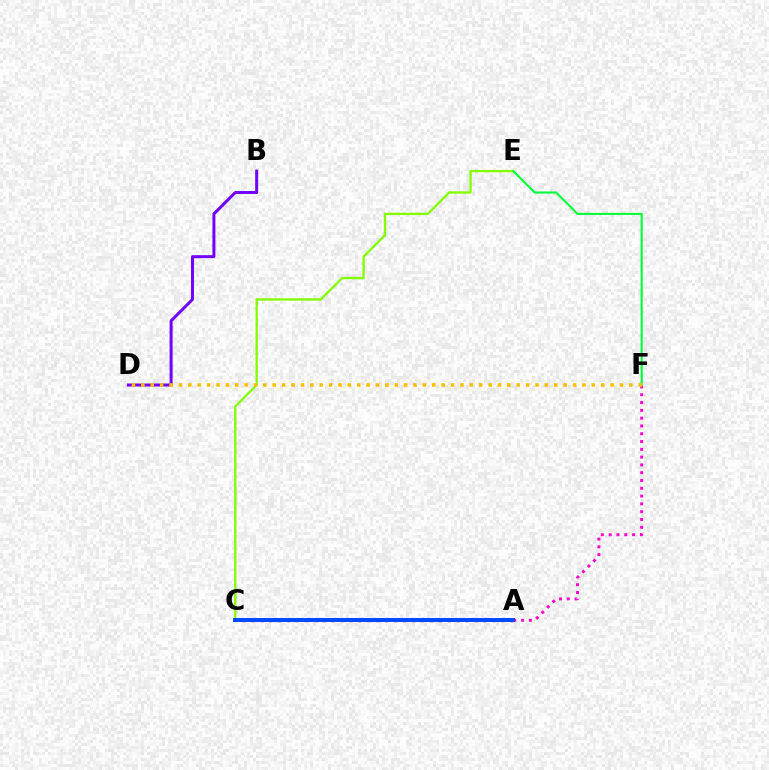{('A', 'C'): [{'color': '#00fff6', 'line_style': 'dashed', 'thickness': 2.7}, {'color': '#ff0000', 'line_style': 'dotted', 'thickness': 2.43}, {'color': '#004bff', 'line_style': 'solid', 'thickness': 2.87}], ('B', 'D'): [{'color': '#7200ff', 'line_style': 'solid', 'thickness': 2.15}], ('A', 'F'): [{'color': '#ff00cf', 'line_style': 'dotted', 'thickness': 2.12}], ('C', 'E'): [{'color': '#84ff00', 'line_style': 'solid', 'thickness': 1.67}], ('E', 'F'): [{'color': '#00ff39', 'line_style': 'solid', 'thickness': 1.52}], ('D', 'F'): [{'color': '#ffbd00', 'line_style': 'dotted', 'thickness': 2.55}]}